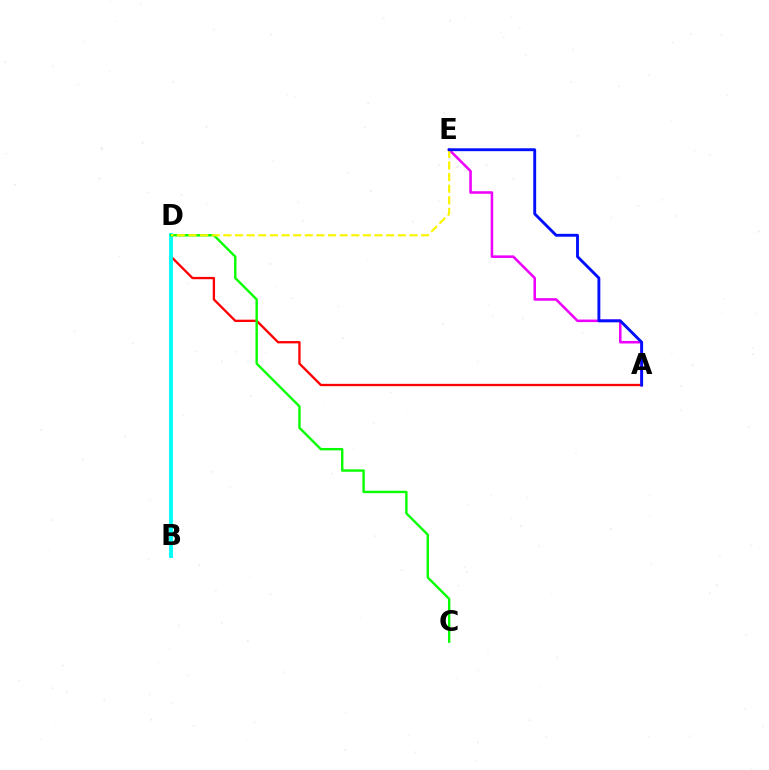{('A', 'D'): [{'color': '#ff0000', 'line_style': 'solid', 'thickness': 1.66}], ('A', 'E'): [{'color': '#ee00ff', 'line_style': 'solid', 'thickness': 1.84}, {'color': '#0010ff', 'line_style': 'solid', 'thickness': 2.07}], ('B', 'D'): [{'color': '#00fff6', 'line_style': 'solid', 'thickness': 2.75}], ('C', 'D'): [{'color': '#08ff00', 'line_style': 'solid', 'thickness': 1.72}], ('D', 'E'): [{'color': '#fcf500', 'line_style': 'dashed', 'thickness': 1.58}]}